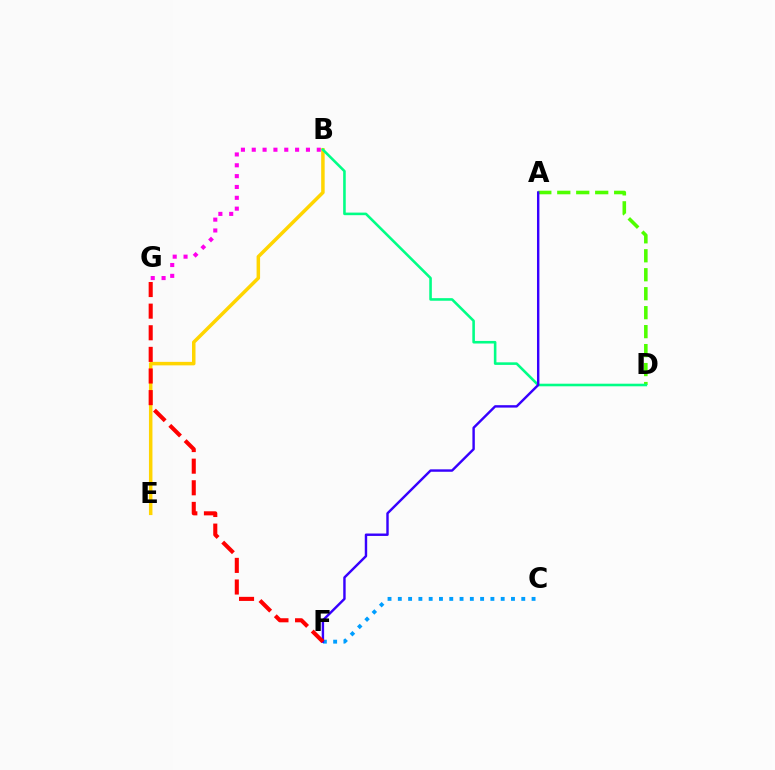{('A', 'D'): [{'color': '#4fff00', 'line_style': 'dashed', 'thickness': 2.58}], ('B', 'E'): [{'color': '#ffd500', 'line_style': 'solid', 'thickness': 2.52}], ('B', 'G'): [{'color': '#ff00ed', 'line_style': 'dotted', 'thickness': 2.94}], ('C', 'F'): [{'color': '#009eff', 'line_style': 'dotted', 'thickness': 2.8}], ('B', 'D'): [{'color': '#00ff86', 'line_style': 'solid', 'thickness': 1.86}], ('A', 'F'): [{'color': '#3700ff', 'line_style': 'solid', 'thickness': 1.74}], ('F', 'G'): [{'color': '#ff0000', 'line_style': 'dashed', 'thickness': 2.94}]}